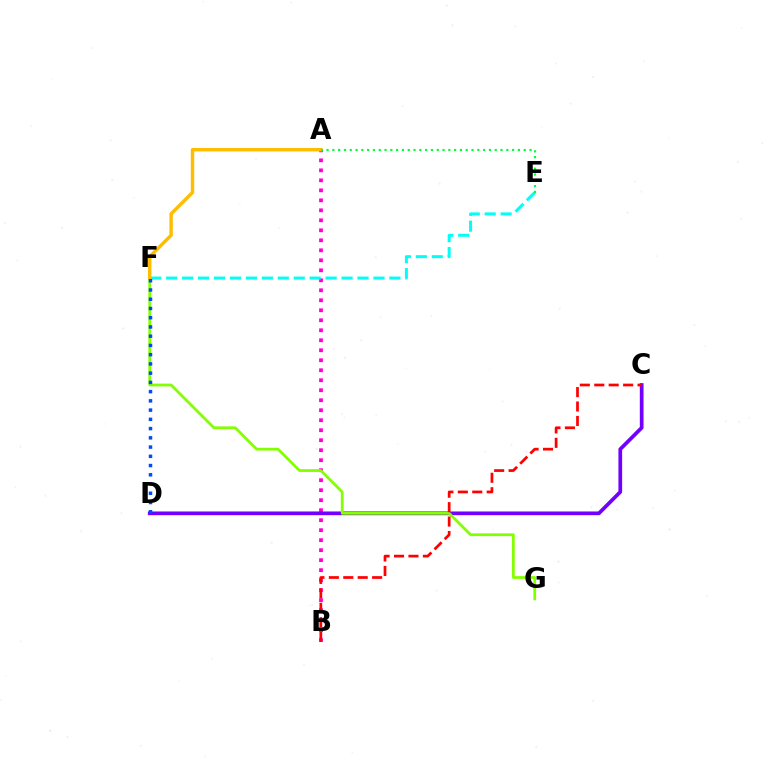{('A', 'B'): [{'color': '#ff00cf', 'line_style': 'dotted', 'thickness': 2.72}], ('E', 'F'): [{'color': '#00fff6', 'line_style': 'dashed', 'thickness': 2.17}], ('C', 'D'): [{'color': '#7200ff', 'line_style': 'solid', 'thickness': 2.68}], ('F', 'G'): [{'color': '#84ff00', 'line_style': 'solid', 'thickness': 2.0}], ('A', 'F'): [{'color': '#ffbd00', 'line_style': 'solid', 'thickness': 2.47}], ('B', 'C'): [{'color': '#ff0000', 'line_style': 'dashed', 'thickness': 1.96}], ('D', 'F'): [{'color': '#004bff', 'line_style': 'dotted', 'thickness': 2.51}], ('A', 'E'): [{'color': '#00ff39', 'line_style': 'dotted', 'thickness': 1.58}]}